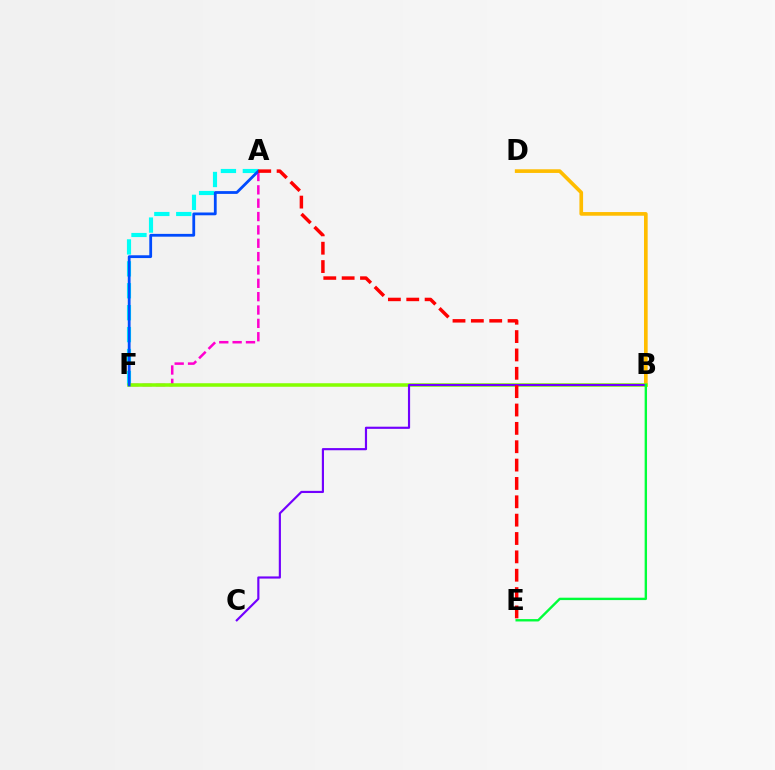{('A', 'F'): [{'color': '#ff00cf', 'line_style': 'dashed', 'thickness': 1.81}, {'color': '#00fff6', 'line_style': 'dashed', 'thickness': 2.98}, {'color': '#004bff', 'line_style': 'solid', 'thickness': 2.01}], ('B', 'D'): [{'color': '#ffbd00', 'line_style': 'solid', 'thickness': 2.63}], ('B', 'F'): [{'color': '#84ff00', 'line_style': 'solid', 'thickness': 2.55}], ('B', 'C'): [{'color': '#7200ff', 'line_style': 'solid', 'thickness': 1.56}], ('A', 'E'): [{'color': '#ff0000', 'line_style': 'dashed', 'thickness': 2.49}], ('B', 'E'): [{'color': '#00ff39', 'line_style': 'solid', 'thickness': 1.72}]}